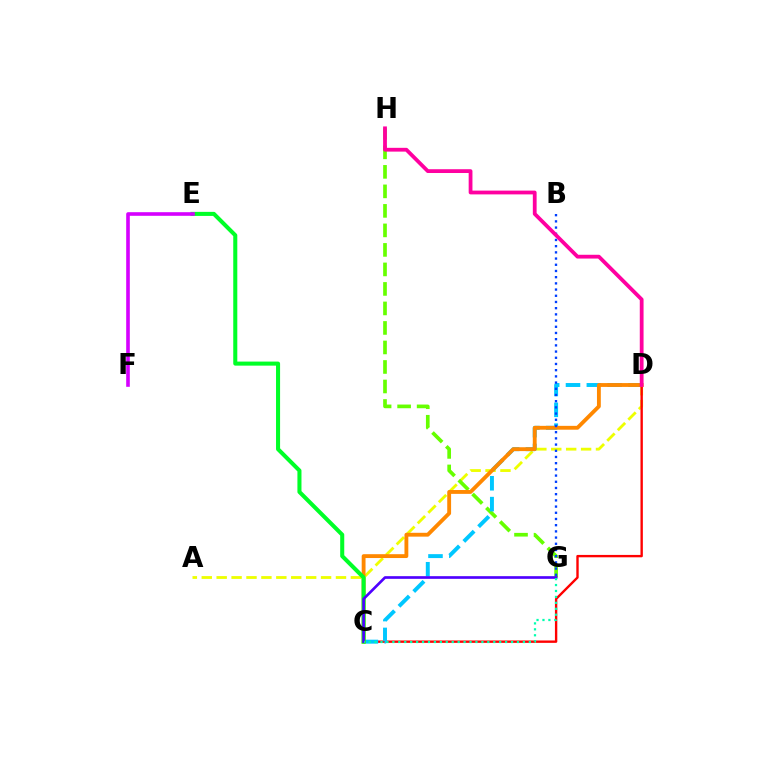{('A', 'D'): [{'color': '#eeff00', 'line_style': 'dashed', 'thickness': 2.03}], ('C', 'D'): [{'color': '#ff0000', 'line_style': 'solid', 'thickness': 1.71}, {'color': '#00c7ff', 'line_style': 'dashed', 'thickness': 2.83}, {'color': '#ff8800', 'line_style': 'solid', 'thickness': 2.77}], ('G', 'H'): [{'color': '#66ff00', 'line_style': 'dashed', 'thickness': 2.65}], ('C', 'E'): [{'color': '#00ff27', 'line_style': 'solid', 'thickness': 2.92}], ('C', 'G'): [{'color': '#4f00ff', 'line_style': 'solid', 'thickness': 1.92}, {'color': '#00ffaf', 'line_style': 'dotted', 'thickness': 1.61}], ('B', 'G'): [{'color': '#003fff', 'line_style': 'dotted', 'thickness': 1.68}], ('E', 'F'): [{'color': '#d600ff', 'line_style': 'solid', 'thickness': 2.6}], ('D', 'H'): [{'color': '#ff00a0', 'line_style': 'solid', 'thickness': 2.72}]}